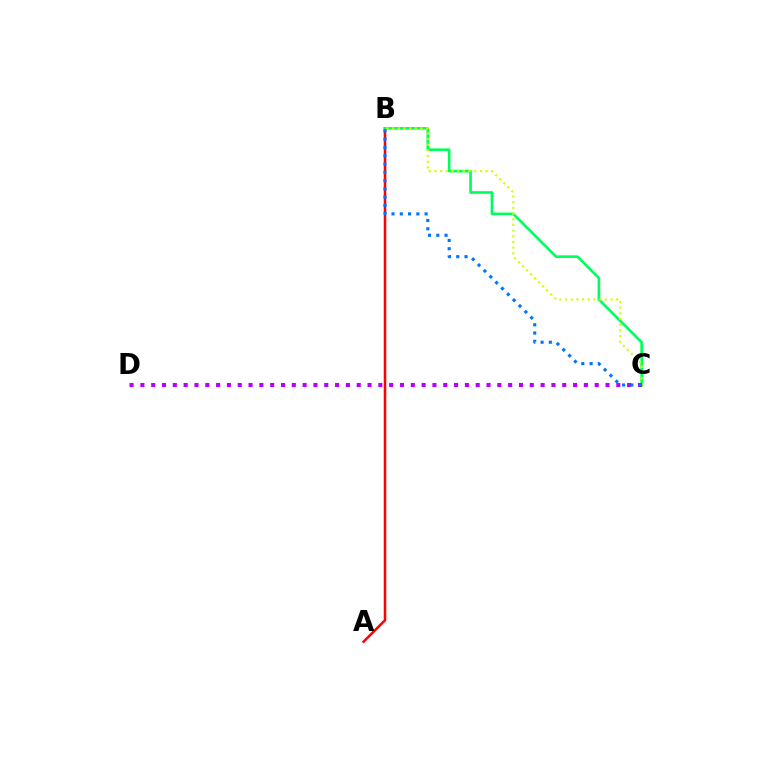{('A', 'B'): [{'color': '#ff0000', 'line_style': 'solid', 'thickness': 1.83}], ('B', 'C'): [{'color': '#00ff5c', 'line_style': 'solid', 'thickness': 1.91}, {'color': '#d1ff00', 'line_style': 'dotted', 'thickness': 1.54}, {'color': '#0074ff', 'line_style': 'dotted', 'thickness': 2.25}], ('C', 'D'): [{'color': '#b900ff', 'line_style': 'dotted', 'thickness': 2.94}]}